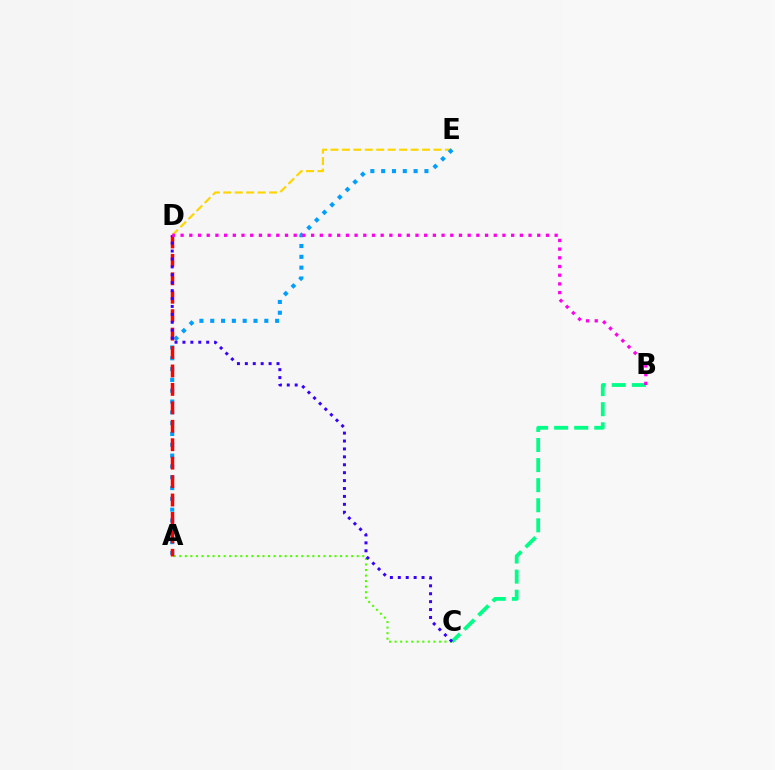{('B', 'C'): [{'color': '#00ff86', 'line_style': 'dashed', 'thickness': 2.73}], ('A', 'C'): [{'color': '#4fff00', 'line_style': 'dotted', 'thickness': 1.51}], ('D', 'E'): [{'color': '#ffd500', 'line_style': 'dashed', 'thickness': 1.56}], ('A', 'E'): [{'color': '#009eff', 'line_style': 'dotted', 'thickness': 2.94}], ('A', 'D'): [{'color': '#ff0000', 'line_style': 'dashed', 'thickness': 2.5}], ('C', 'D'): [{'color': '#3700ff', 'line_style': 'dotted', 'thickness': 2.15}], ('B', 'D'): [{'color': '#ff00ed', 'line_style': 'dotted', 'thickness': 2.36}]}